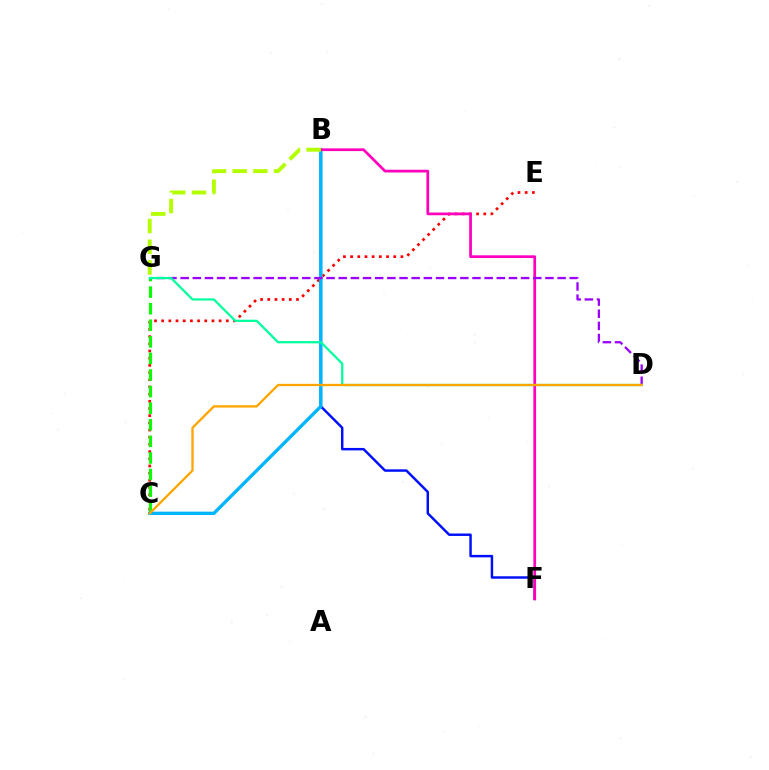{('B', 'F'): [{'color': '#0010ff', 'line_style': 'solid', 'thickness': 1.77}, {'color': '#ff00bd', 'line_style': 'solid', 'thickness': 1.97}], ('C', 'E'): [{'color': '#ff0000', 'line_style': 'dotted', 'thickness': 1.95}], ('C', 'G'): [{'color': '#08ff00', 'line_style': 'dashed', 'thickness': 2.25}], ('B', 'C'): [{'color': '#00b5ff', 'line_style': 'solid', 'thickness': 2.41}], ('D', 'G'): [{'color': '#9b00ff', 'line_style': 'dashed', 'thickness': 1.65}, {'color': '#00ff9d', 'line_style': 'solid', 'thickness': 1.61}], ('B', 'G'): [{'color': '#b3ff00', 'line_style': 'dashed', 'thickness': 2.81}], ('C', 'D'): [{'color': '#ffa500', 'line_style': 'solid', 'thickness': 1.66}]}